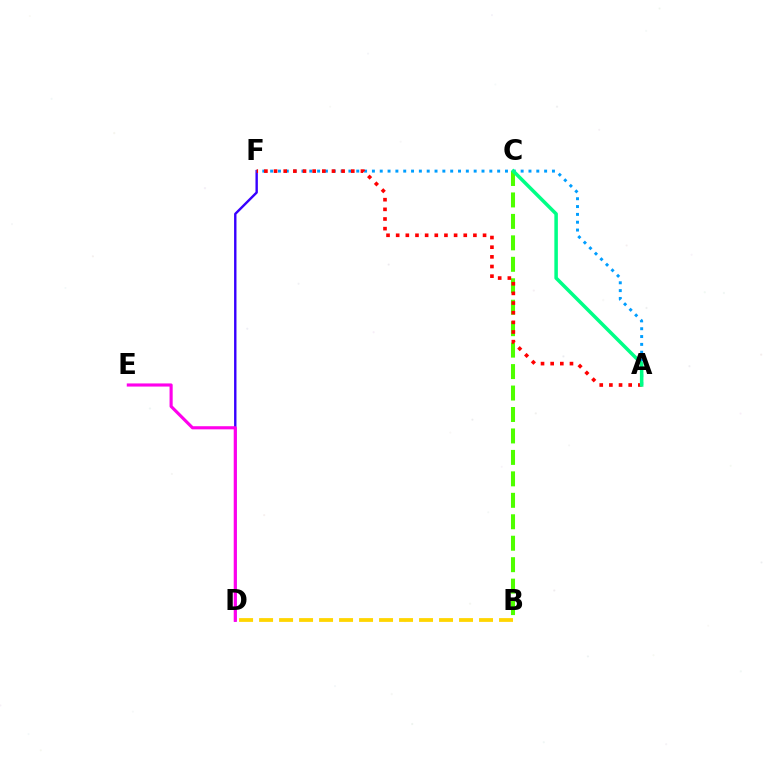{('D', 'F'): [{'color': '#3700ff', 'line_style': 'solid', 'thickness': 1.73}], ('B', 'C'): [{'color': '#4fff00', 'line_style': 'dashed', 'thickness': 2.91}], ('D', 'E'): [{'color': '#ff00ed', 'line_style': 'solid', 'thickness': 2.25}], ('B', 'D'): [{'color': '#ffd500', 'line_style': 'dashed', 'thickness': 2.72}], ('A', 'F'): [{'color': '#009eff', 'line_style': 'dotted', 'thickness': 2.13}, {'color': '#ff0000', 'line_style': 'dotted', 'thickness': 2.62}], ('A', 'C'): [{'color': '#00ff86', 'line_style': 'solid', 'thickness': 2.53}]}